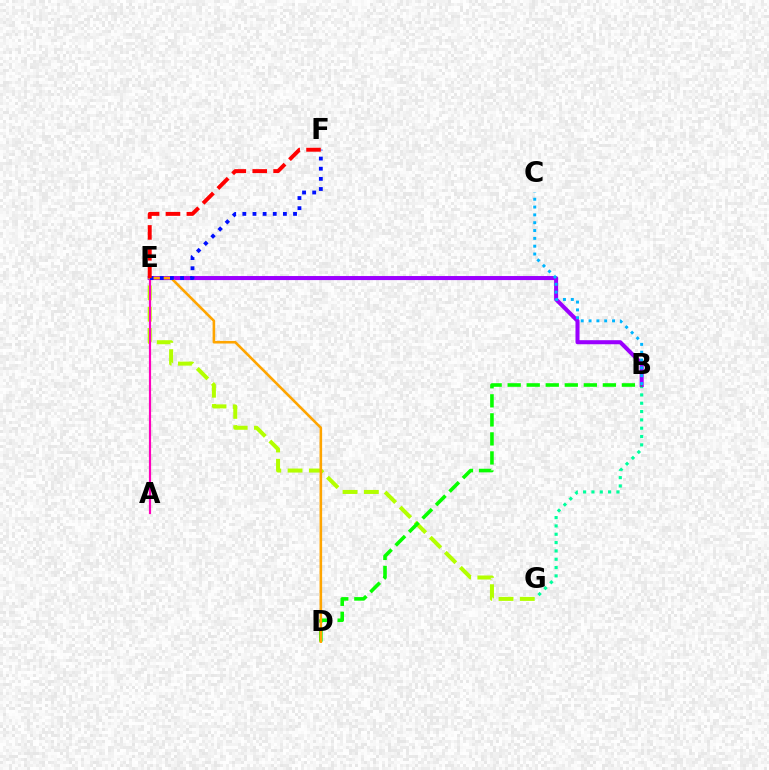{('E', 'G'): [{'color': '#b3ff00', 'line_style': 'dashed', 'thickness': 2.89}], ('B', 'G'): [{'color': '#00ff9d', 'line_style': 'dotted', 'thickness': 2.26}], ('B', 'E'): [{'color': '#9b00ff', 'line_style': 'solid', 'thickness': 2.91}], ('B', 'D'): [{'color': '#08ff00', 'line_style': 'dashed', 'thickness': 2.59}], ('B', 'C'): [{'color': '#00b5ff', 'line_style': 'dotted', 'thickness': 2.13}], ('A', 'E'): [{'color': '#ff00bd', 'line_style': 'solid', 'thickness': 1.57}], ('D', 'E'): [{'color': '#ffa500', 'line_style': 'solid', 'thickness': 1.86}], ('E', 'F'): [{'color': '#0010ff', 'line_style': 'dotted', 'thickness': 2.75}, {'color': '#ff0000', 'line_style': 'dashed', 'thickness': 2.84}]}